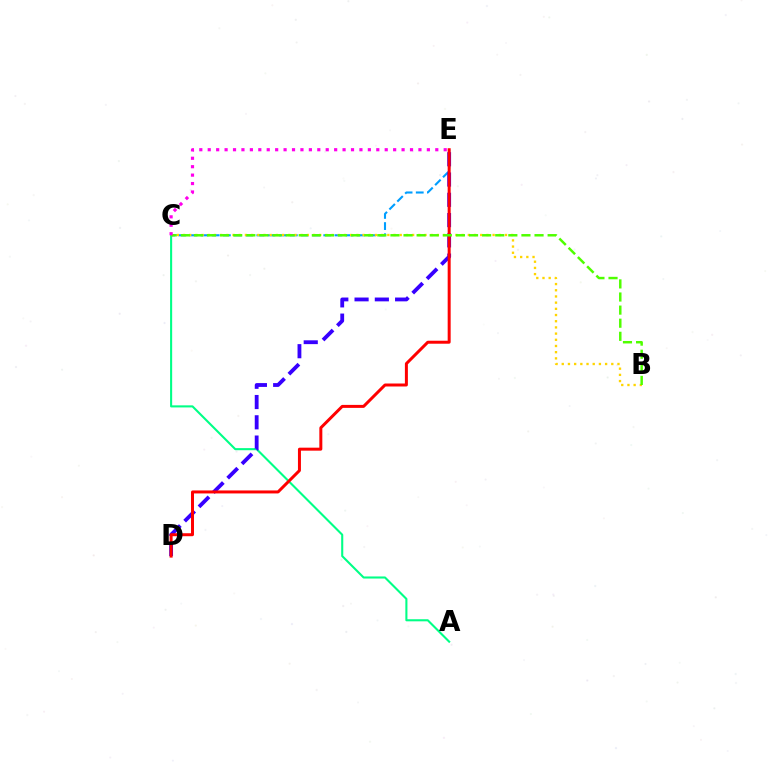{('A', 'C'): [{'color': '#00ff86', 'line_style': 'solid', 'thickness': 1.5}], ('C', 'E'): [{'color': '#009eff', 'line_style': 'dashed', 'thickness': 1.52}, {'color': '#ff00ed', 'line_style': 'dotted', 'thickness': 2.29}], ('B', 'C'): [{'color': '#ffd500', 'line_style': 'dotted', 'thickness': 1.68}, {'color': '#4fff00', 'line_style': 'dashed', 'thickness': 1.78}], ('D', 'E'): [{'color': '#3700ff', 'line_style': 'dashed', 'thickness': 2.75}, {'color': '#ff0000', 'line_style': 'solid', 'thickness': 2.15}]}